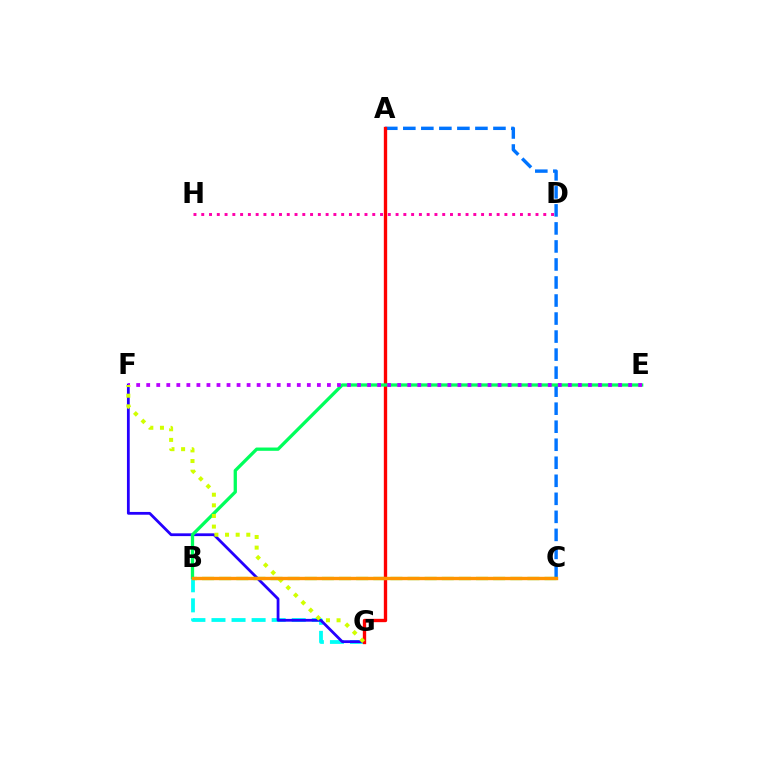{('B', 'G'): [{'color': '#00fff6', 'line_style': 'dashed', 'thickness': 2.73}], ('F', 'G'): [{'color': '#2500ff', 'line_style': 'solid', 'thickness': 2.0}, {'color': '#d1ff00', 'line_style': 'dotted', 'thickness': 2.89}], ('A', 'C'): [{'color': '#0074ff', 'line_style': 'dashed', 'thickness': 2.45}], ('D', 'H'): [{'color': '#ff00ac', 'line_style': 'dotted', 'thickness': 2.11}], ('A', 'G'): [{'color': '#ff0000', 'line_style': 'solid', 'thickness': 2.41}], ('B', 'E'): [{'color': '#00ff5c', 'line_style': 'solid', 'thickness': 2.37}], ('E', 'F'): [{'color': '#b900ff', 'line_style': 'dotted', 'thickness': 2.73}], ('B', 'C'): [{'color': '#3dff00', 'line_style': 'dashed', 'thickness': 2.33}, {'color': '#ff9400', 'line_style': 'solid', 'thickness': 2.43}]}